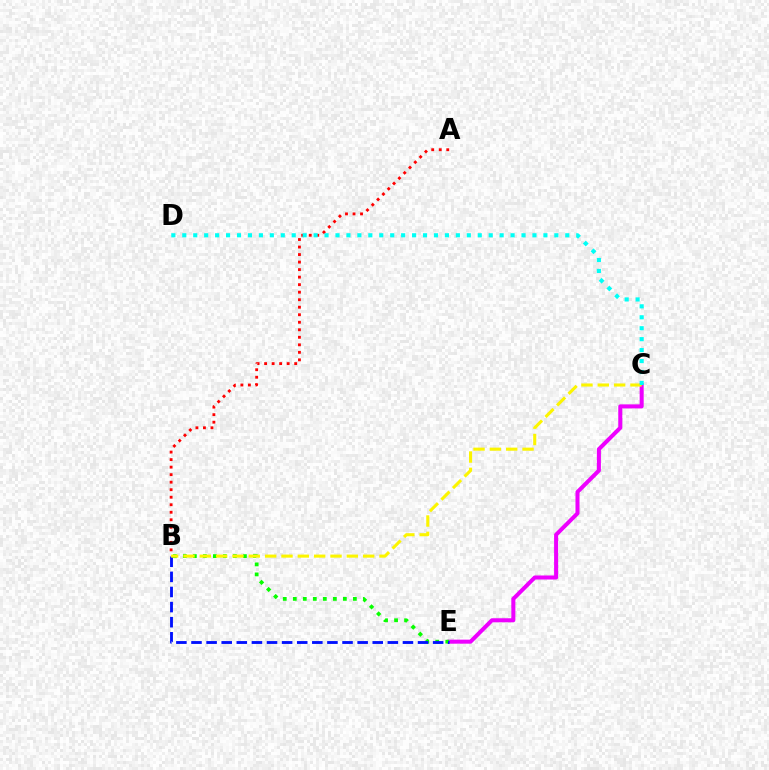{('C', 'E'): [{'color': '#ee00ff', 'line_style': 'solid', 'thickness': 2.9}], ('A', 'B'): [{'color': '#ff0000', 'line_style': 'dotted', 'thickness': 2.04}], ('B', 'E'): [{'color': '#08ff00', 'line_style': 'dotted', 'thickness': 2.72}, {'color': '#0010ff', 'line_style': 'dashed', 'thickness': 2.05}], ('B', 'C'): [{'color': '#fcf500', 'line_style': 'dashed', 'thickness': 2.22}], ('C', 'D'): [{'color': '#00fff6', 'line_style': 'dotted', 'thickness': 2.97}]}